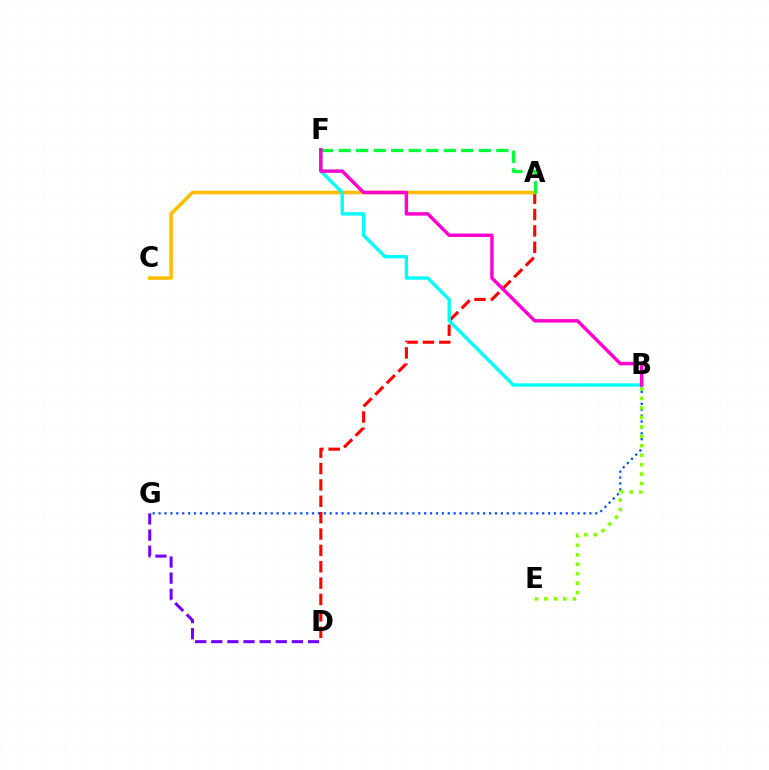{('B', 'G'): [{'color': '#004bff', 'line_style': 'dotted', 'thickness': 1.6}], ('D', 'G'): [{'color': '#7200ff', 'line_style': 'dashed', 'thickness': 2.19}], ('A', 'D'): [{'color': '#ff0000', 'line_style': 'dashed', 'thickness': 2.22}], ('A', 'C'): [{'color': '#ffbd00', 'line_style': 'solid', 'thickness': 2.54}], ('B', 'F'): [{'color': '#00fff6', 'line_style': 'solid', 'thickness': 2.42}, {'color': '#ff00cf', 'line_style': 'solid', 'thickness': 2.49}], ('A', 'F'): [{'color': '#00ff39', 'line_style': 'dashed', 'thickness': 2.38}], ('B', 'E'): [{'color': '#84ff00', 'line_style': 'dotted', 'thickness': 2.57}]}